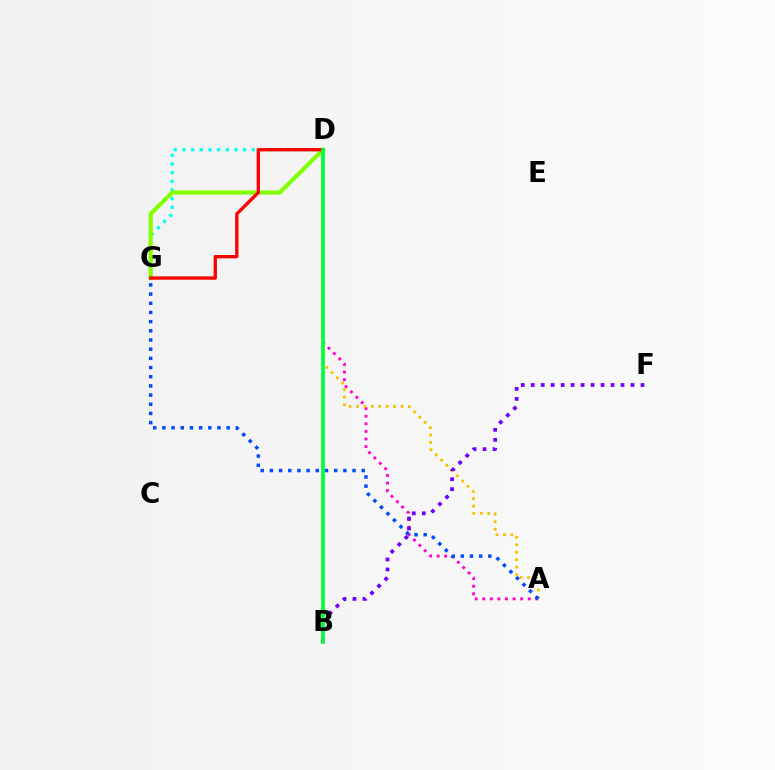{('A', 'D'): [{'color': '#ff00cf', 'line_style': 'dotted', 'thickness': 2.06}, {'color': '#ffbd00', 'line_style': 'dotted', 'thickness': 2.02}], ('D', 'G'): [{'color': '#00fff6', 'line_style': 'dotted', 'thickness': 2.36}, {'color': '#84ff00', 'line_style': 'solid', 'thickness': 3.0}, {'color': '#ff0000', 'line_style': 'solid', 'thickness': 2.4}], ('B', 'F'): [{'color': '#7200ff', 'line_style': 'dotted', 'thickness': 2.71}], ('A', 'G'): [{'color': '#004bff', 'line_style': 'dotted', 'thickness': 2.49}], ('B', 'D'): [{'color': '#00ff39', 'line_style': 'solid', 'thickness': 2.68}]}